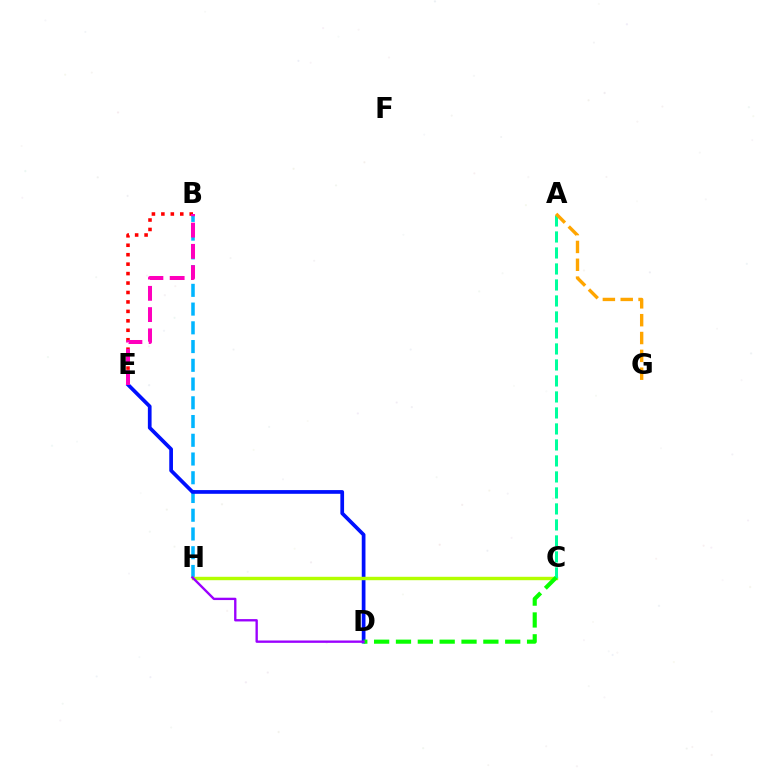{('B', 'H'): [{'color': '#00b5ff', 'line_style': 'dashed', 'thickness': 2.55}], ('D', 'E'): [{'color': '#0010ff', 'line_style': 'solid', 'thickness': 2.67}], ('C', 'H'): [{'color': '#b3ff00', 'line_style': 'solid', 'thickness': 2.45}], ('A', 'C'): [{'color': '#00ff9d', 'line_style': 'dashed', 'thickness': 2.17}], ('A', 'G'): [{'color': '#ffa500', 'line_style': 'dashed', 'thickness': 2.42}], ('C', 'D'): [{'color': '#08ff00', 'line_style': 'dashed', 'thickness': 2.97}], ('B', 'E'): [{'color': '#ff0000', 'line_style': 'dotted', 'thickness': 2.57}, {'color': '#ff00bd', 'line_style': 'dashed', 'thickness': 2.89}], ('D', 'H'): [{'color': '#9b00ff', 'line_style': 'solid', 'thickness': 1.69}]}